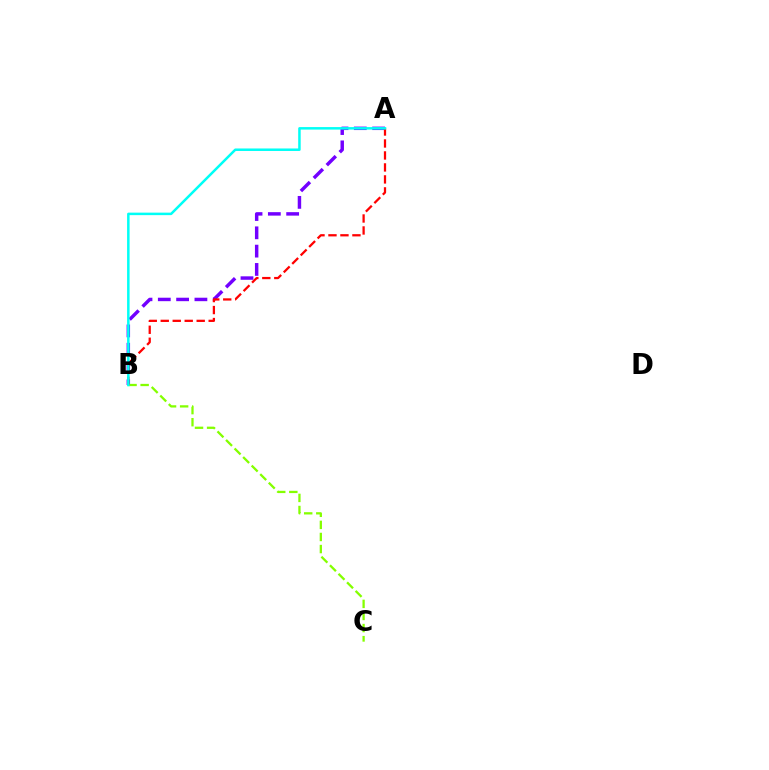{('A', 'B'): [{'color': '#7200ff', 'line_style': 'dashed', 'thickness': 2.49}, {'color': '#ff0000', 'line_style': 'dashed', 'thickness': 1.63}, {'color': '#00fff6', 'line_style': 'solid', 'thickness': 1.8}], ('B', 'C'): [{'color': '#84ff00', 'line_style': 'dashed', 'thickness': 1.64}]}